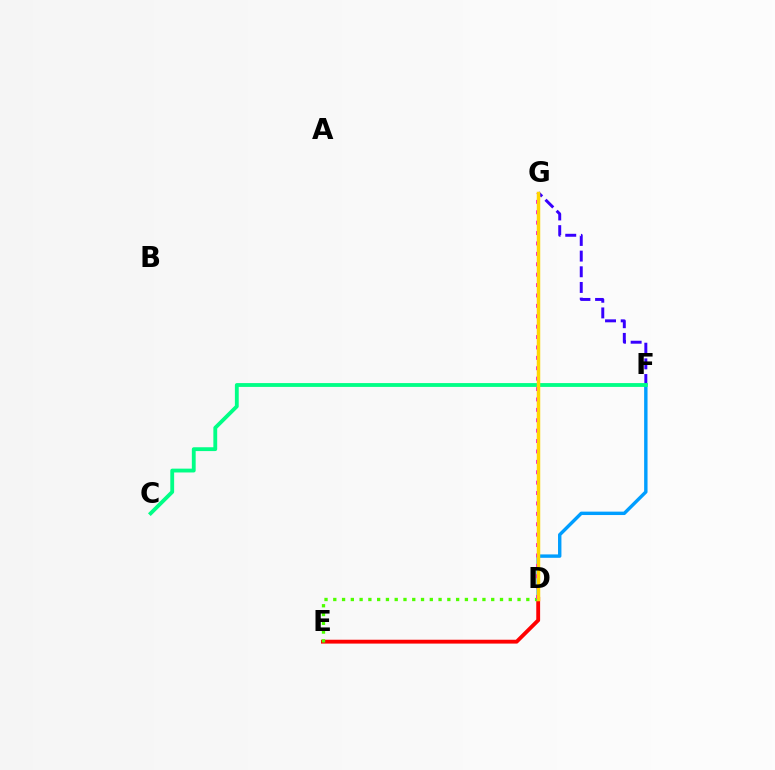{('D', 'E'): [{'color': '#ff0000', 'line_style': 'solid', 'thickness': 2.77}, {'color': '#4fff00', 'line_style': 'dotted', 'thickness': 2.38}], ('F', 'G'): [{'color': '#3700ff', 'line_style': 'dashed', 'thickness': 2.13}], ('D', 'F'): [{'color': '#009eff', 'line_style': 'solid', 'thickness': 2.45}], ('C', 'F'): [{'color': '#00ff86', 'line_style': 'solid', 'thickness': 2.76}], ('D', 'G'): [{'color': '#ff00ed', 'line_style': 'dotted', 'thickness': 2.83}, {'color': '#ffd500', 'line_style': 'solid', 'thickness': 2.51}]}